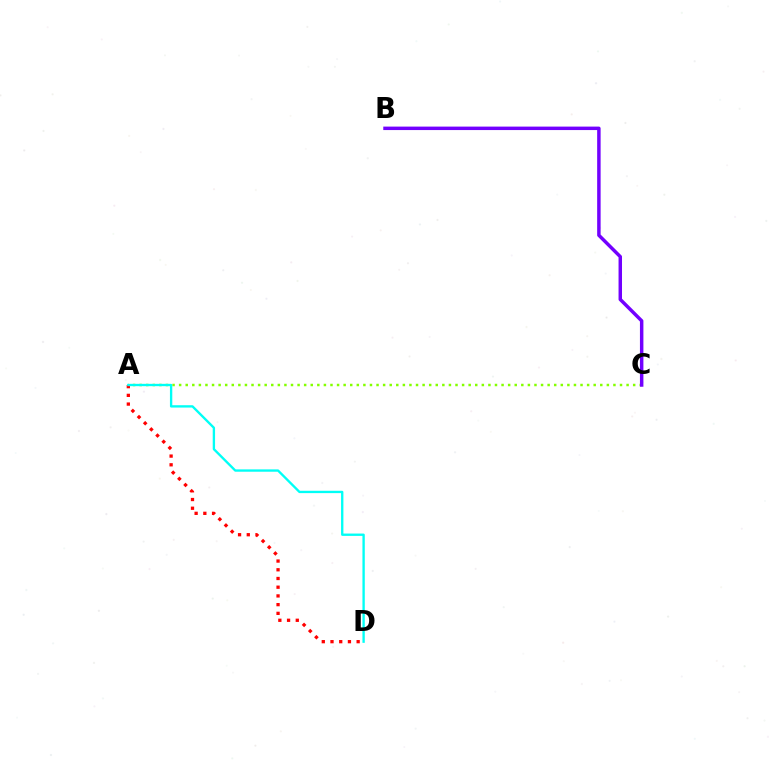{('A', 'C'): [{'color': '#84ff00', 'line_style': 'dotted', 'thickness': 1.79}], ('B', 'C'): [{'color': '#7200ff', 'line_style': 'solid', 'thickness': 2.49}], ('A', 'D'): [{'color': '#ff0000', 'line_style': 'dotted', 'thickness': 2.37}, {'color': '#00fff6', 'line_style': 'solid', 'thickness': 1.69}]}